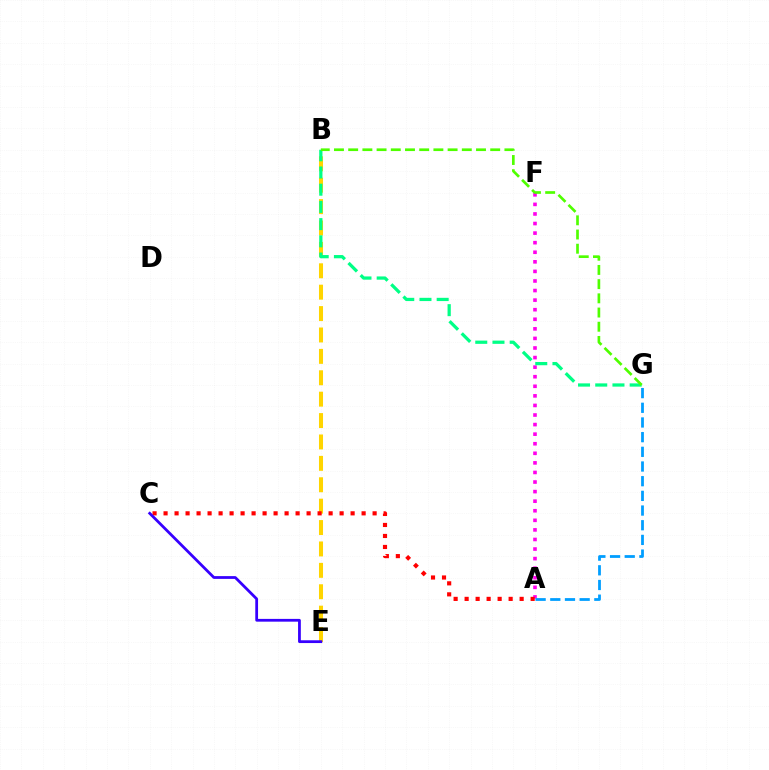{('A', 'F'): [{'color': '#ff00ed', 'line_style': 'dotted', 'thickness': 2.6}], ('B', 'E'): [{'color': '#ffd500', 'line_style': 'dashed', 'thickness': 2.91}], ('A', 'C'): [{'color': '#ff0000', 'line_style': 'dotted', 'thickness': 2.99}], ('A', 'G'): [{'color': '#009eff', 'line_style': 'dashed', 'thickness': 1.99}], ('B', 'G'): [{'color': '#00ff86', 'line_style': 'dashed', 'thickness': 2.34}, {'color': '#4fff00', 'line_style': 'dashed', 'thickness': 1.93}], ('C', 'E'): [{'color': '#3700ff', 'line_style': 'solid', 'thickness': 2.0}]}